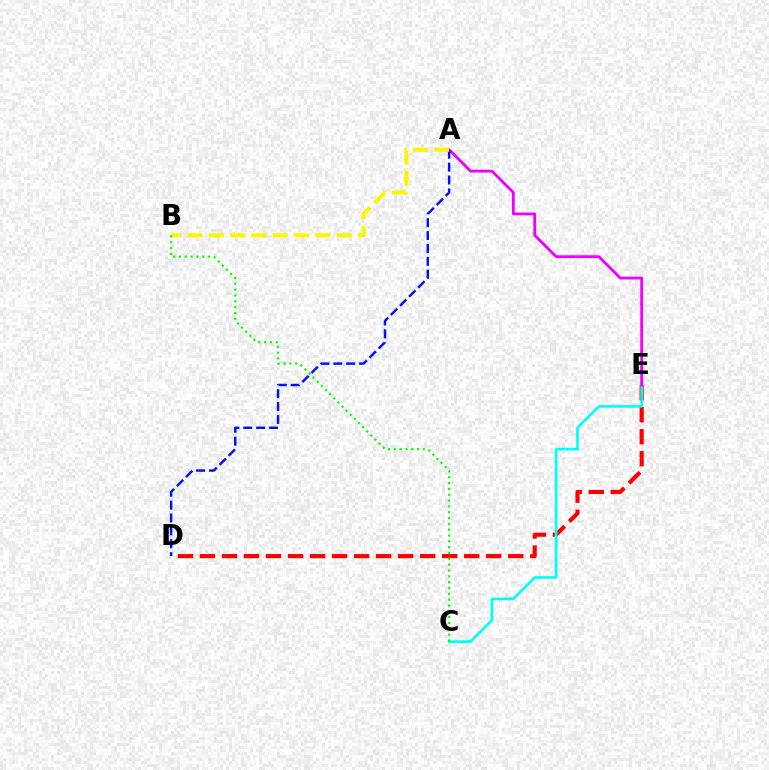{('D', 'E'): [{'color': '#ff0000', 'line_style': 'dashed', 'thickness': 2.99}], ('C', 'E'): [{'color': '#00fff6', 'line_style': 'solid', 'thickness': 1.9}], ('A', 'E'): [{'color': '#ee00ff', 'line_style': 'solid', 'thickness': 2.01}], ('A', 'D'): [{'color': '#0010ff', 'line_style': 'dashed', 'thickness': 1.75}], ('A', 'B'): [{'color': '#fcf500', 'line_style': 'dashed', 'thickness': 2.9}], ('B', 'C'): [{'color': '#08ff00', 'line_style': 'dotted', 'thickness': 1.58}]}